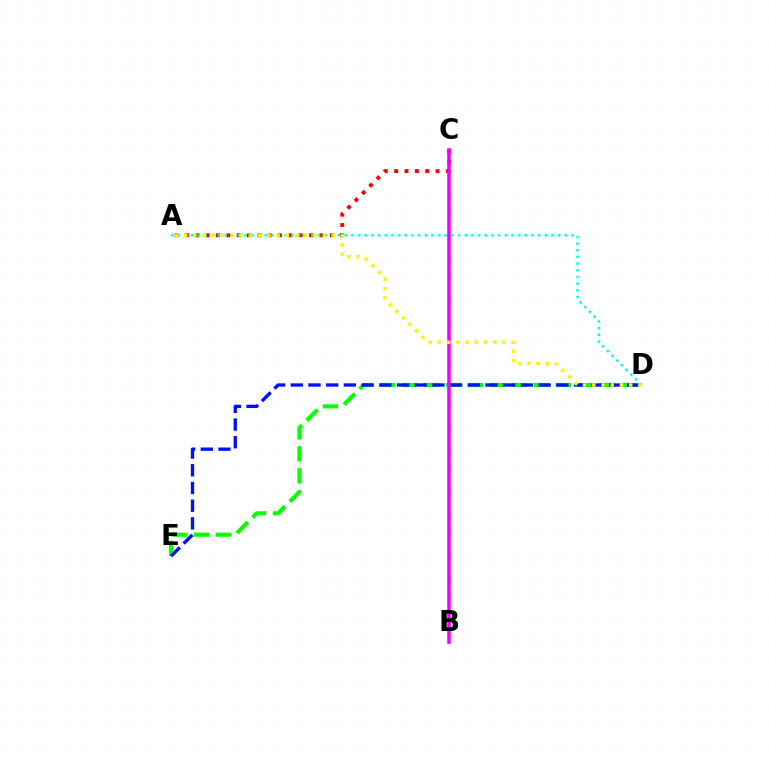{('D', 'E'): [{'color': '#08ff00', 'line_style': 'dashed', 'thickness': 2.99}, {'color': '#0010ff', 'line_style': 'dashed', 'thickness': 2.4}], ('A', 'C'): [{'color': '#ff0000', 'line_style': 'dotted', 'thickness': 2.81}], ('A', 'D'): [{'color': '#00fff6', 'line_style': 'dotted', 'thickness': 1.81}, {'color': '#fcf500', 'line_style': 'dotted', 'thickness': 2.51}], ('B', 'C'): [{'color': '#ee00ff', 'line_style': 'solid', 'thickness': 2.54}]}